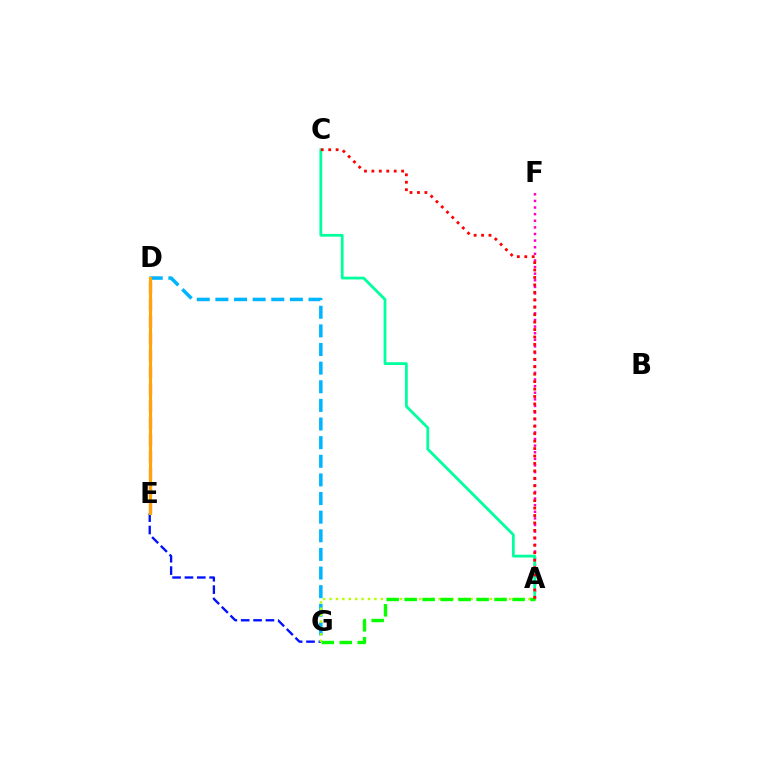{('A', 'F'): [{'color': '#ff00bd', 'line_style': 'dotted', 'thickness': 1.8}], ('E', 'G'): [{'color': '#0010ff', 'line_style': 'dashed', 'thickness': 1.68}], ('D', 'G'): [{'color': '#00b5ff', 'line_style': 'dashed', 'thickness': 2.53}], ('A', 'G'): [{'color': '#b3ff00', 'line_style': 'dotted', 'thickness': 1.74}, {'color': '#08ff00', 'line_style': 'dashed', 'thickness': 2.44}], ('D', 'E'): [{'color': '#9b00ff', 'line_style': 'dashed', 'thickness': 2.3}, {'color': '#ffa500', 'line_style': 'solid', 'thickness': 2.25}], ('A', 'C'): [{'color': '#00ff9d', 'line_style': 'solid', 'thickness': 1.99}, {'color': '#ff0000', 'line_style': 'dotted', 'thickness': 2.02}]}